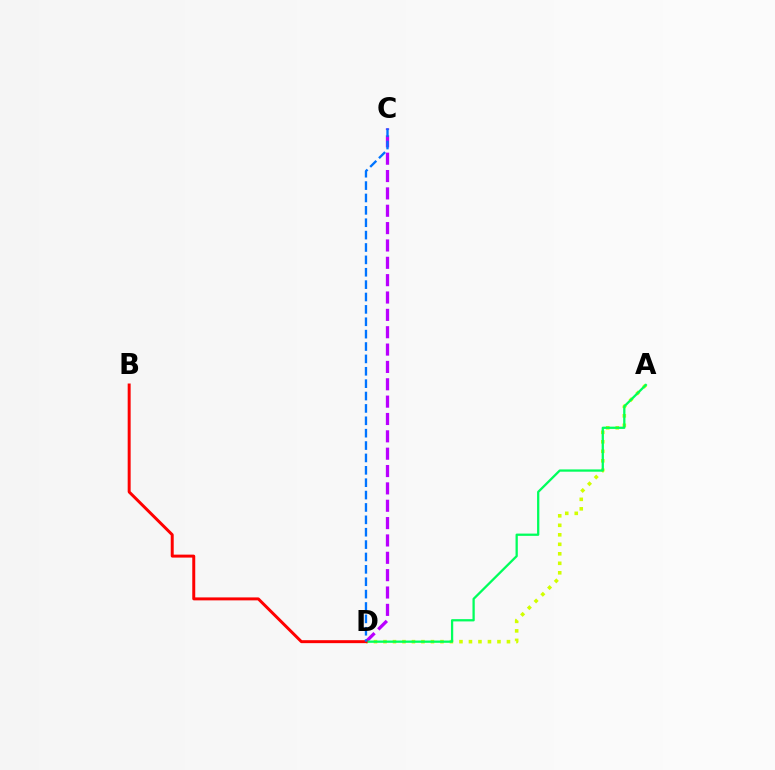{('A', 'D'): [{'color': '#d1ff00', 'line_style': 'dotted', 'thickness': 2.58}, {'color': '#00ff5c', 'line_style': 'solid', 'thickness': 1.64}], ('C', 'D'): [{'color': '#b900ff', 'line_style': 'dashed', 'thickness': 2.36}, {'color': '#0074ff', 'line_style': 'dashed', 'thickness': 1.68}], ('B', 'D'): [{'color': '#ff0000', 'line_style': 'solid', 'thickness': 2.14}]}